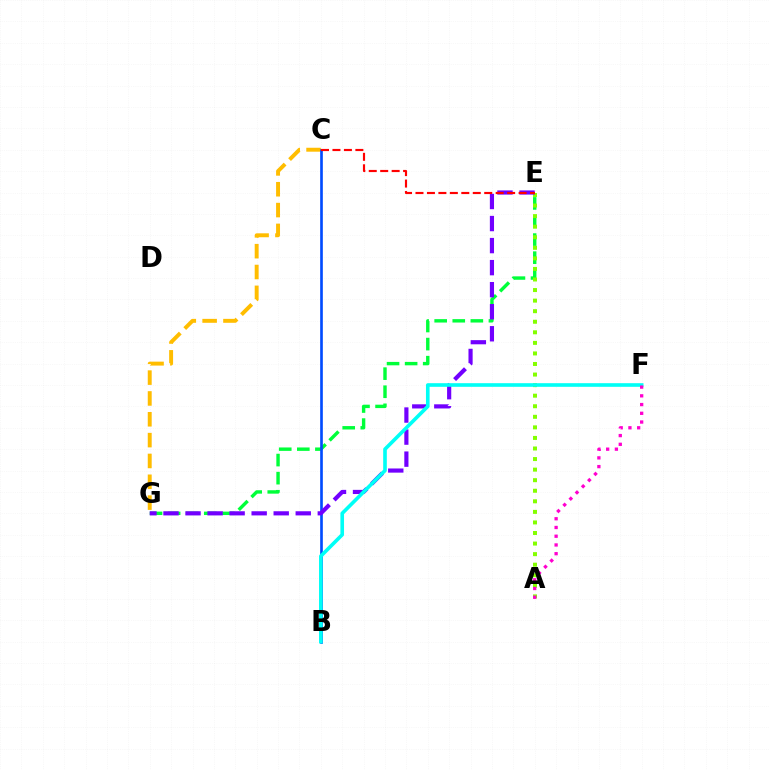{('E', 'G'): [{'color': '#00ff39', 'line_style': 'dashed', 'thickness': 2.46}, {'color': '#7200ff', 'line_style': 'dashed', 'thickness': 2.99}], ('C', 'G'): [{'color': '#ffbd00', 'line_style': 'dashed', 'thickness': 2.83}], ('B', 'C'): [{'color': '#004bff', 'line_style': 'solid', 'thickness': 1.91}], ('A', 'E'): [{'color': '#84ff00', 'line_style': 'dotted', 'thickness': 2.87}], ('B', 'F'): [{'color': '#00fff6', 'line_style': 'solid', 'thickness': 2.61}], ('C', 'E'): [{'color': '#ff0000', 'line_style': 'dashed', 'thickness': 1.56}], ('A', 'F'): [{'color': '#ff00cf', 'line_style': 'dotted', 'thickness': 2.37}]}